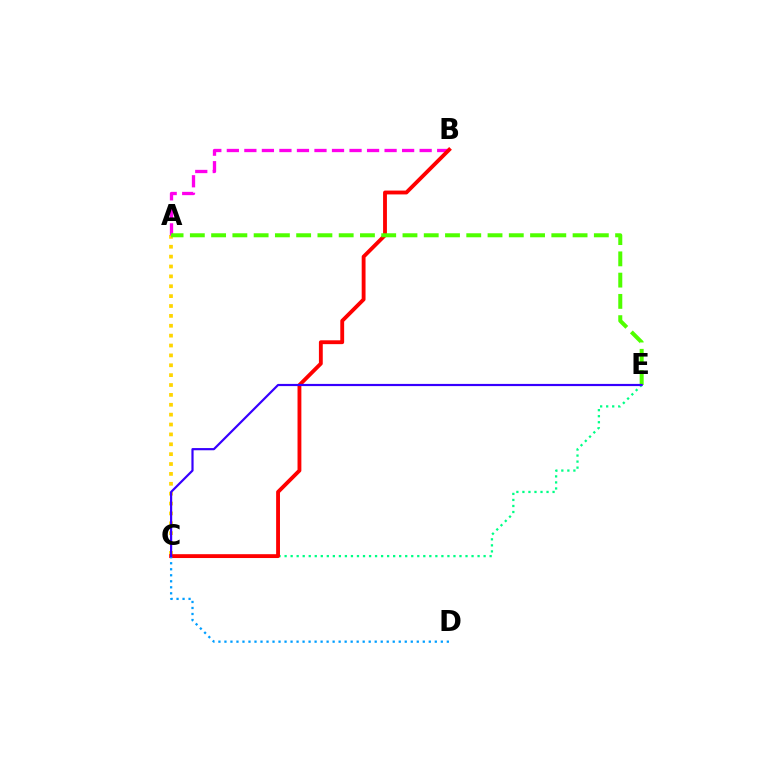{('A', 'C'): [{'color': '#ffd500', 'line_style': 'dotted', 'thickness': 2.68}], ('C', 'E'): [{'color': '#00ff86', 'line_style': 'dotted', 'thickness': 1.64}, {'color': '#3700ff', 'line_style': 'solid', 'thickness': 1.58}], ('A', 'B'): [{'color': '#ff00ed', 'line_style': 'dashed', 'thickness': 2.38}], ('B', 'C'): [{'color': '#ff0000', 'line_style': 'solid', 'thickness': 2.77}], ('A', 'E'): [{'color': '#4fff00', 'line_style': 'dashed', 'thickness': 2.89}], ('C', 'D'): [{'color': '#009eff', 'line_style': 'dotted', 'thickness': 1.63}]}